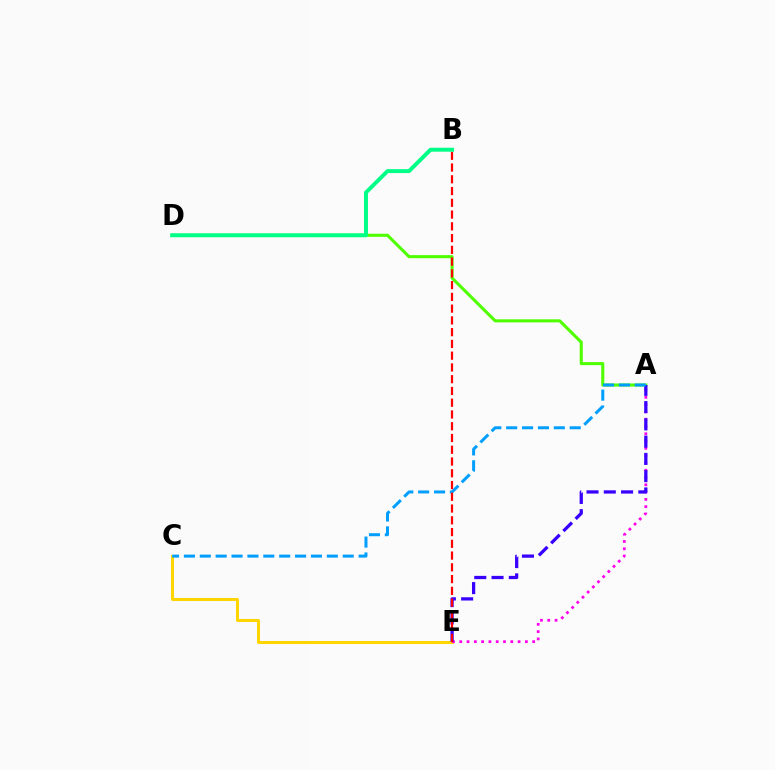{('C', 'E'): [{'color': '#ffd500', 'line_style': 'solid', 'thickness': 2.17}], ('A', 'D'): [{'color': '#4fff00', 'line_style': 'solid', 'thickness': 2.21}], ('A', 'E'): [{'color': '#ff00ed', 'line_style': 'dotted', 'thickness': 1.98}, {'color': '#3700ff', 'line_style': 'dashed', 'thickness': 2.35}], ('A', 'C'): [{'color': '#009eff', 'line_style': 'dashed', 'thickness': 2.16}], ('B', 'E'): [{'color': '#ff0000', 'line_style': 'dashed', 'thickness': 1.6}], ('B', 'D'): [{'color': '#00ff86', 'line_style': 'solid', 'thickness': 2.83}]}